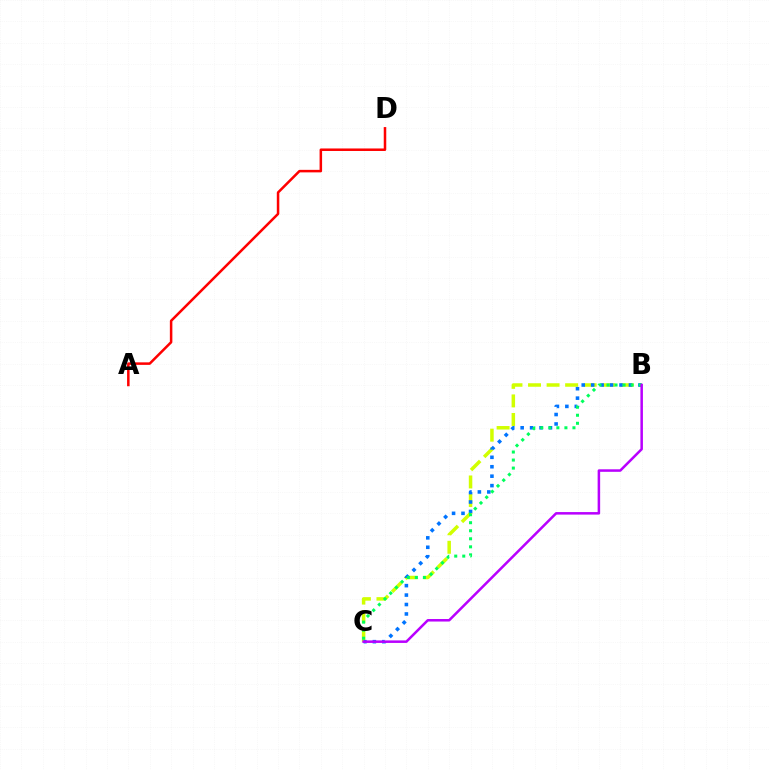{('B', 'C'): [{'color': '#d1ff00', 'line_style': 'dashed', 'thickness': 2.52}, {'color': '#0074ff', 'line_style': 'dotted', 'thickness': 2.57}, {'color': '#00ff5c', 'line_style': 'dotted', 'thickness': 2.18}, {'color': '#b900ff', 'line_style': 'solid', 'thickness': 1.81}], ('A', 'D'): [{'color': '#ff0000', 'line_style': 'solid', 'thickness': 1.81}]}